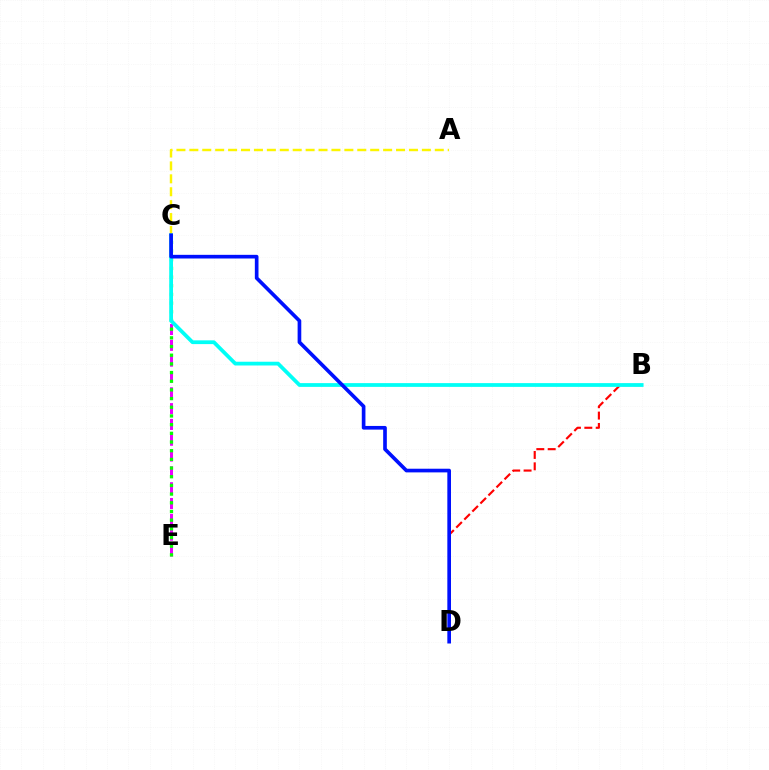{('B', 'D'): [{'color': '#ff0000', 'line_style': 'dashed', 'thickness': 1.55}], ('C', 'E'): [{'color': '#ee00ff', 'line_style': 'dashed', 'thickness': 2.15}, {'color': '#08ff00', 'line_style': 'dotted', 'thickness': 2.36}], ('A', 'C'): [{'color': '#fcf500', 'line_style': 'dashed', 'thickness': 1.75}], ('B', 'C'): [{'color': '#00fff6', 'line_style': 'solid', 'thickness': 2.71}], ('C', 'D'): [{'color': '#0010ff', 'line_style': 'solid', 'thickness': 2.64}]}